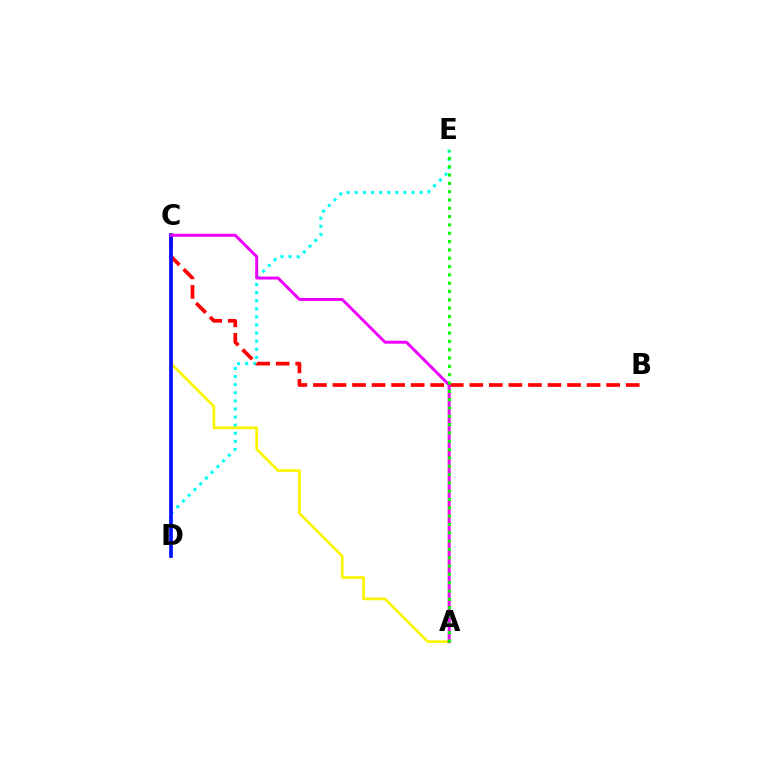{('D', 'E'): [{'color': '#00fff6', 'line_style': 'dotted', 'thickness': 2.2}], ('A', 'C'): [{'color': '#fcf500', 'line_style': 'solid', 'thickness': 1.95}, {'color': '#ee00ff', 'line_style': 'solid', 'thickness': 2.12}], ('B', 'C'): [{'color': '#ff0000', 'line_style': 'dashed', 'thickness': 2.66}], ('C', 'D'): [{'color': '#0010ff', 'line_style': 'solid', 'thickness': 2.66}], ('A', 'E'): [{'color': '#08ff00', 'line_style': 'dotted', 'thickness': 2.26}]}